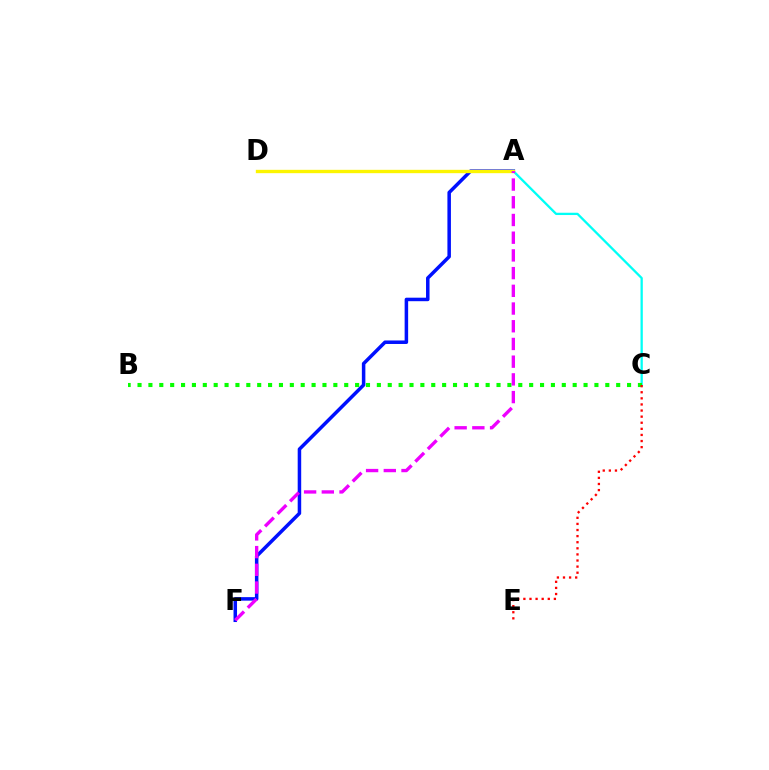{('A', 'F'): [{'color': '#0010ff', 'line_style': 'solid', 'thickness': 2.53}, {'color': '#ee00ff', 'line_style': 'dashed', 'thickness': 2.41}], ('A', 'C'): [{'color': '#00fff6', 'line_style': 'solid', 'thickness': 1.65}], ('B', 'C'): [{'color': '#08ff00', 'line_style': 'dotted', 'thickness': 2.96}], ('A', 'D'): [{'color': '#fcf500', 'line_style': 'solid', 'thickness': 2.41}], ('C', 'E'): [{'color': '#ff0000', 'line_style': 'dotted', 'thickness': 1.66}]}